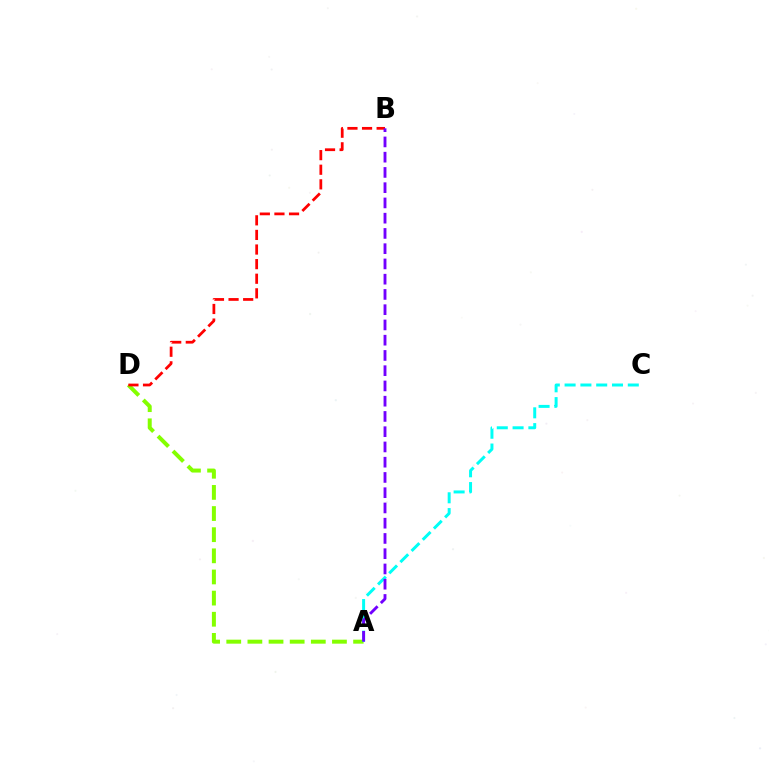{('A', 'D'): [{'color': '#84ff00', 'line_style': 'dashed', 'thickness': 2.87}], ('B', 'D'): [{'color': '#ff0000', 'line_style': 'dashed', 'thickness': 1.98}], ('A', 'C'): [{'color': '#00fff6', 'line_style': 'dashed', 'thickness': 2.15}], ('A', 'B'): [{'color': '#7200ff', 'line_style': 'dashed', 'thickness': 2.07}]}